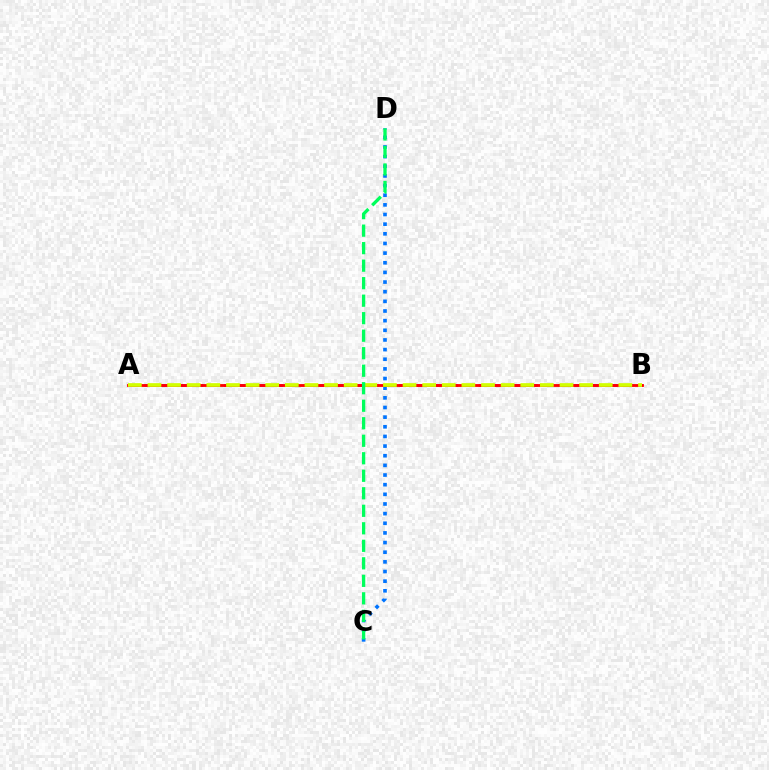{('C', 'D'): [{'color': '#0074ff', 'line_style': 'dotted', 'thickness': 2.62}, {'color': '#00ff5c', 'line_style': 'dashed', 'thickness': 2.38}], ('A', 'B'): [{'color': '#b900ff', 'line_style': 'dashed', 'thickness': 2.16}, {'color': '#ff0000', 'line_style': 'solid', 'thickness': 2.04}, {'color': '#d1ff00', 'line_style': 'dashed', 'thickness': 2.67}]}